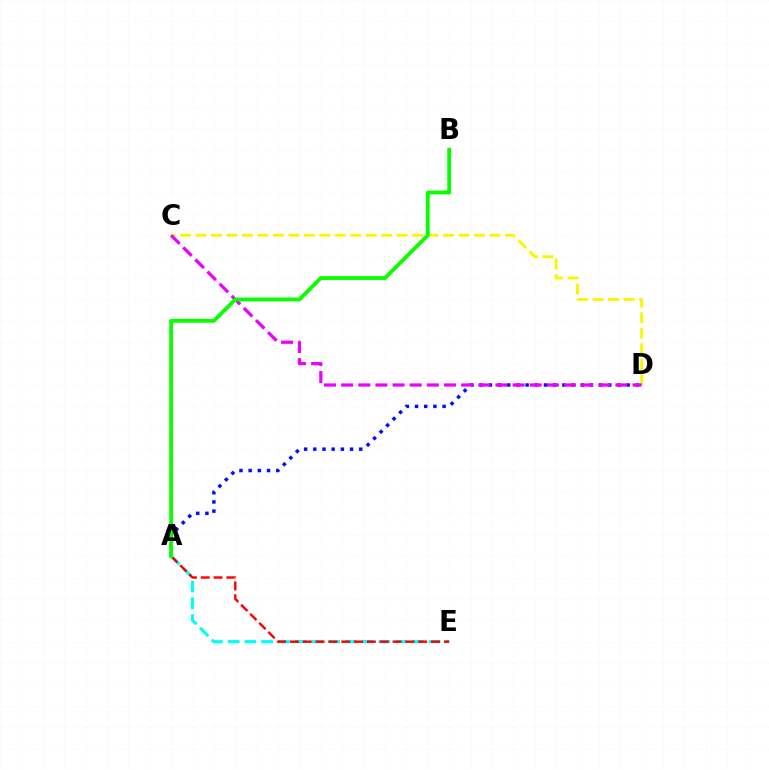{('C', 'D'): [{'color': '#fcf500', 'line_style': 'dashed', 'thickness': 2.1}, {'color': '#ee00ff', 'line_style': 'dashed', 'thickness': 2.33}], ('A', 'D'): [{'color': '#0010ff', 'line_style': 'dotted', 'thickness': 2.5}], ('A', 'E'): [{'color': '#00fff6', 'line_style': 'dashed', 'thickness': 2.28}, {'color': '#ff0000', 'line_style': 'dashed', 'thickness': 1.74}], ('A', 'B'): [{'color': '#08ff00', 'line_style': 'solid', 'thickness': 2.74}]}